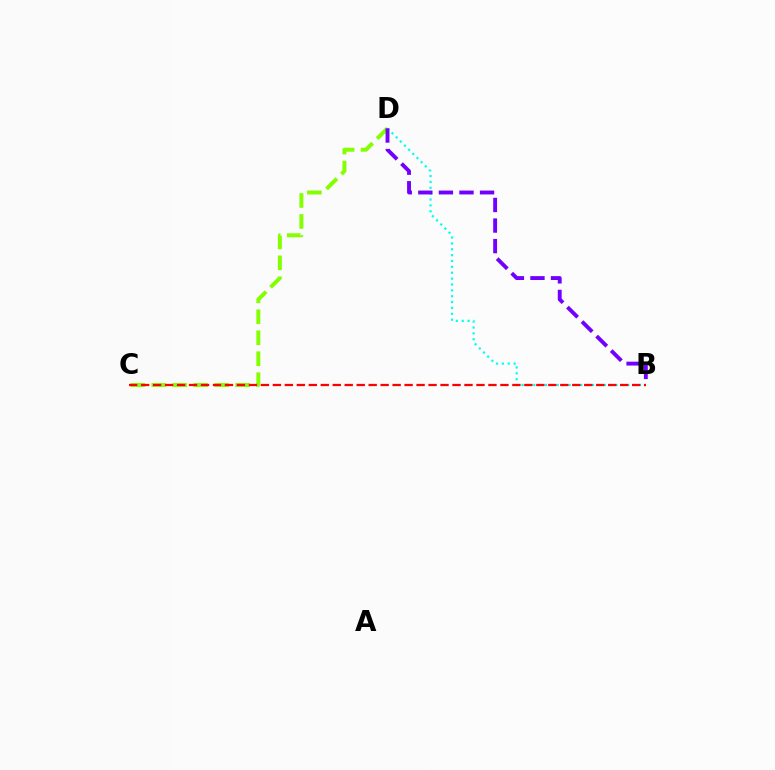{('C', 'D'): [{'color': '#84ff00', 'line_style': 'dashed', 'thickness': 2.85}], ('B', 'D'): [{'color': '#00fff6', 'line_style': 'dotted', 'thickness': 1.59}, {'color': '#7200ff', 'line_style': 'dashed', 'thickness': 2.79}], ('B', 'C'): [{'color': '#ff0000', 'line_style': 'dashed', 'thickness': 1.63}]}